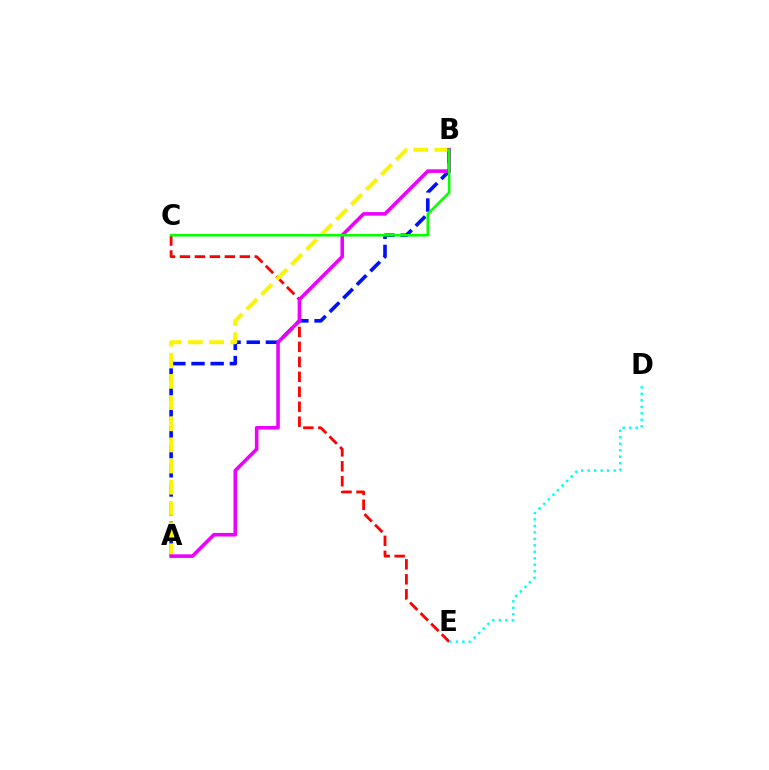{('C', 'E'): [{'color': '#ff0000', 'line_style': 'dashed', 'thickness': 2.03}], ('A', 'B'): [{'color': '#0010ff', 'line_style': 'dashed', 'thickness': 2.6}, {'color': '#fcf500', 'line_style': 'dashed', 'thickness': 2.88}, {'color': '#ee00ff', 'line_style': 'solid', 'thickness': 2.58}], ('B', 'C'): [{'color': '#08ff00', 'line_style': 'solid', 'thickness': 1.83}], ('D', 'E'): [{'color': '#00fff6', 'line_style': 'dotted', 'thickness': 1.76}]}